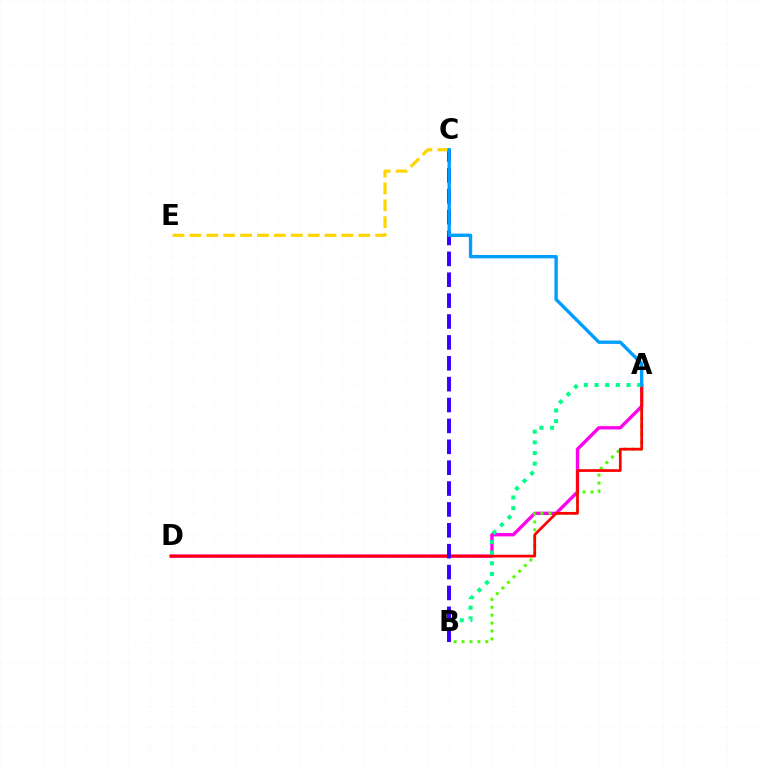{('A', 'D'): [{'color': '#ff00ed', 'line_style': 'solid', 'thickness': 2.4}, {'color': '#ff0000', 'line_style': 'solid', 'thickness': 1.96}], ('A', 'B'): [{'color': '#4fff00', 'line_style': 'dotted', 'thickness': 2.15}, {'color': '#00ff86', 'line_style': 'dotted', 'thickness': 2.9}], ('B', 'C'): [{'color': '#3700ff', 'line_style': 'dashed', 'thickness': 2.84}], ('C', 'E'): [{'color': '#ffd500', 'line_style': 'dashed', 'thickness': 2.29}], ('A', 'C'): [{'color': '#009eff', 'line_style': 'solid', 'thickness': 2.41}]}